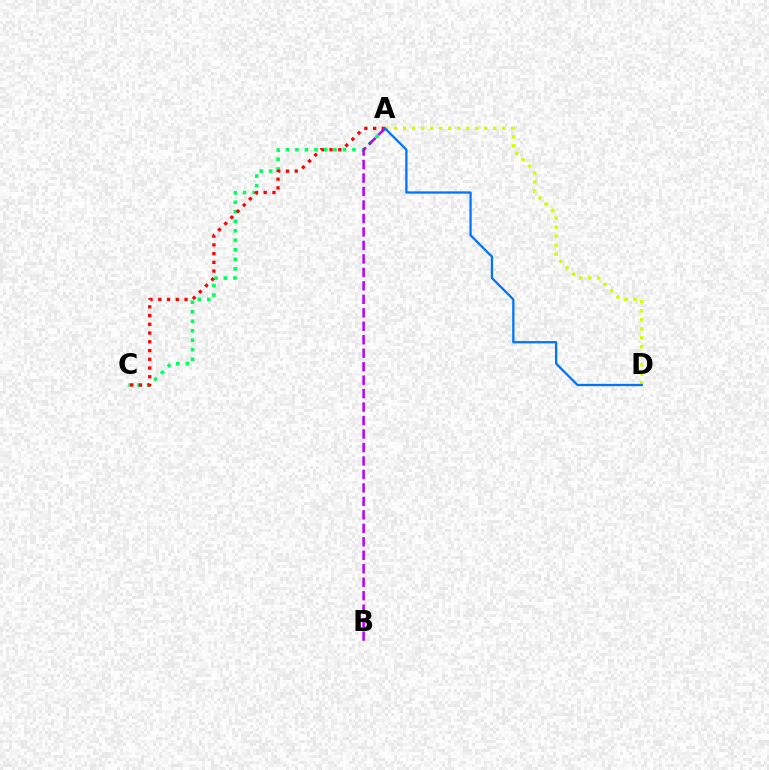{('A', 'C'): [{'color': '#00ff5c', 'line_style': 'dotted', 'thickness': 2.59}, {'color': '#ff0000', 'line_style': 'dotted', 'thickness': 2.37}], ('A', 'D'): [{'color': '#d1ff00', 'line_style': 'dotted', 'thickness': 2.45}, {'color': '#0074ff', 'line_style': 'solid', 'thickness': 1.64}], ('A', 'B'): [{'color': '#b900ff', 'line_style': 'dashed', 'thickness': 1.83}]}